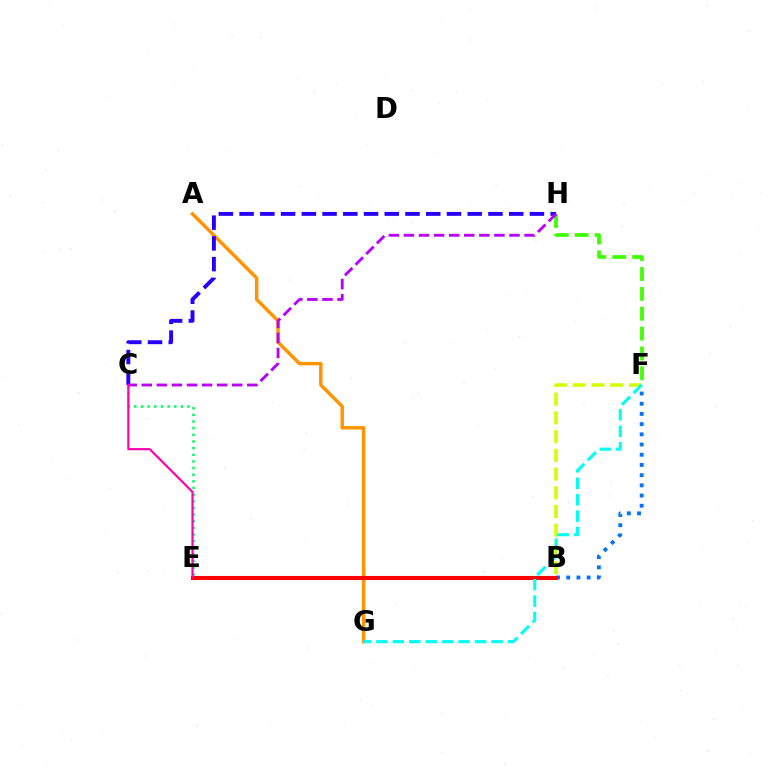{('B', 'F'): [{'color': '#0074ff', 'line_style': 'dotted', 'thickness': 2.77}, {'color': '#d1ff00', 'line_style': 'dashed', 'thickness': 2.54}], ('F', 'H'): [{'color': '#3dff00', 'line_style': 'dashed', 'thickness': 2.7}], ('A', 'G'): [{'color': '#ff9400', 'line_style': 'solid', 'thickness': 2.47}], ('C', 'H'): [{'color': '#2500ff', 'line_style': 'dashed', 'thickness': 2.82}, {'color': '#b900ff', 'line_style': 'dashed', 'thickness': 2.05}], ('B', 'E'): [{'color': '#ff0000', 'line_style': 'solid', 'thickness': 2.95}], ('F', 'G'): [{'color': '#00fff6', 'line_style': 'dashed', 'thickness': 2.23}], ('C', 'E'): [{'color': '#00ff5c', 'line_style': 'dotted', 'thickness': 1.81}, {'color': '#ff00ac', 'line_style': 'solid', 'thickness': 1.56}]}